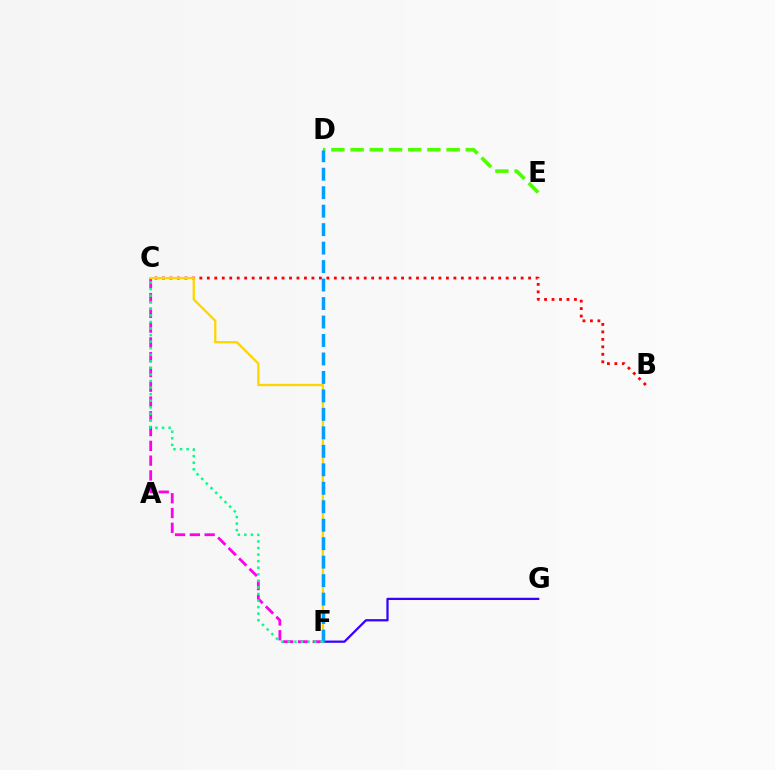{('C', 'F'): [{'color': '#ff00ed', 'line_style': 'dashed', 'thickness': 2.01}, {'color': '#ffd500', 'line_style': 'solid', 'thickness': 1.65}, {'color': '#00ff86', 'line_style': 'dotted', 'thickness': 1.78}], ('B', 'C'): [{'color': '#ff0000', 'line_style': 'dotted', 'thickness': 2.03}], ('F', 'G'): [{'color': '#3700ff', 'line_style': 'solid', 'thickness': 1.62}], ('D', 'E'): [{'color': '#4fff00', 'line_style': 'dashed', 'thickness': 2.61}], ('D', 'F'): [{'color': '#009eff', 'line_style': 'dashed', 'thickness': 2.51}]}